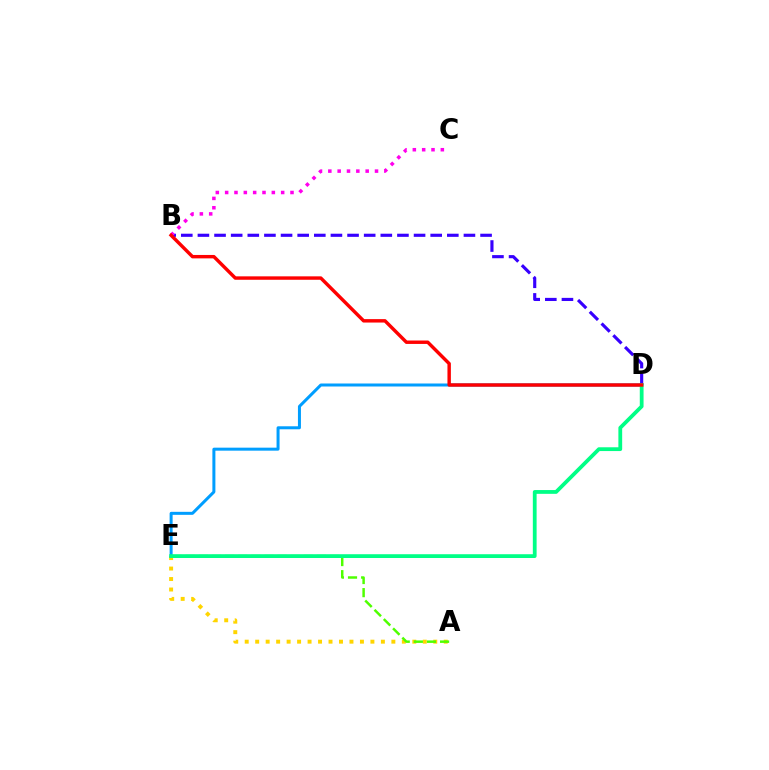{('B', 'D'): [{'color': '#3700ff', 'line_style': 'dashed', 'thickness': 2.26}, {'color': '#ff0000', 'line_style': 'solid', 'thickness': 2.47}], ('A', 'E'): [{'color': '#ffd500', 'line_style': 'dotted', 'thickness': 2.85}, {'color': '#4fff00', 'line_style': 'dashed', 'thickness': 1.78}], ('B', 'C'): [{'color': '#ff00ed', 'line_style': 'dotted', 'thickness': 2.54}], ('D', 'E'): [{'color': '#009eff', 'line_style': 'solid', 'thickness': 2.16}, {'color': '#00ff86', 'line_style': 'solid', 'thickness': 2.73}]}